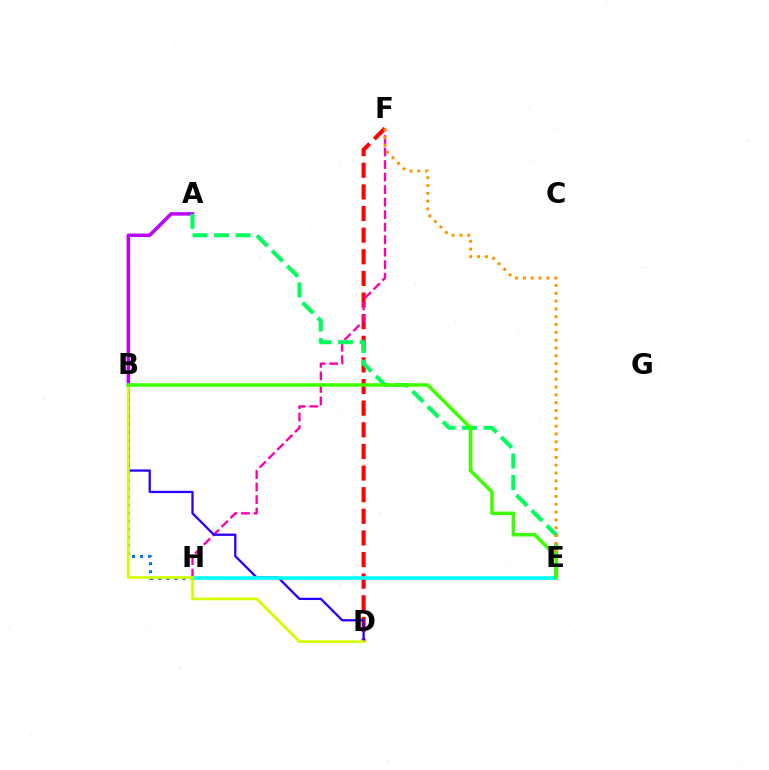{('B', 'H'): [{'color': '#0074ff', 'line_style': 'dotted', 'thickness': 2.19}], ('D', 'F'): [{'color': '#ff0000', 'line_style': 'dashed', 'thickness': 2.94}], ('A', 'B'): [{'color': '#b900ff', 'line_style': 'solid', 'thickness': 2.5}], ('F', 'H'): [{'color': '#ff00ac', 'line_style': 'dashed', 'thickness': 1.7}], ('A', 'E'): [{'color': '#00ff5c', 'line_style': 'dashed', 'thickness': 2.92}], ('B', 'D'): [{'color': '#2500ff', 'line_style': 'solid', 'thickness': 1.64}, {'color': '#d1ff00', 'line_style': 'solid', 'thickness': 1.96}], ('E', 'F'): [{'color': '#ff9400', 'line_style': 'dotted', 'thickness': 2.12}], ('E', 'H'): [{'color': '#00fff6', 'line_style': 'solid', 'thickness': 2.57}], ('B', 'E'): [{'color': '#3dff00', 'line_style': 'solid', 'thickness': 2.54}]}